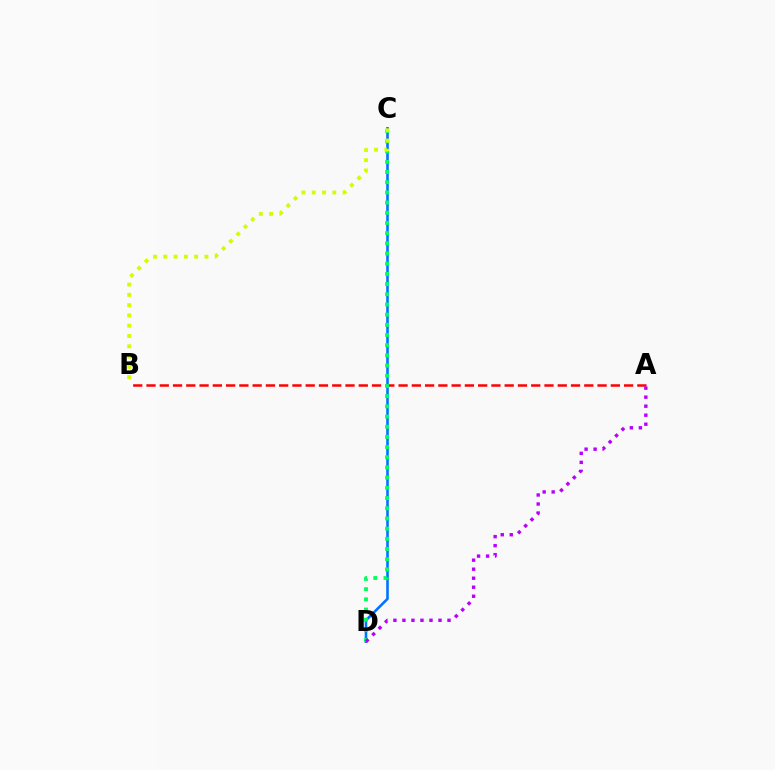{('C', 'D'): [{'color': '#0074ff', 'line_style': 'solid', 'thickness': 1.87}, {'color': '#00ff5c', 'line_style': 'dotted', 'thickness': 2.77}], ('A', 'B'): [{'color': '#ff0000', 'line_style': 'dashed', 'thickness': 1.8}], ('A', 'D'): [{'color': '#b900ff', 'line_style': 'dotted', 'thickness': 2.45}], ('B', 'C'): [{'color': '#d1ff00', 'line_style': 'dotted', 'thickness': 2.79}]}